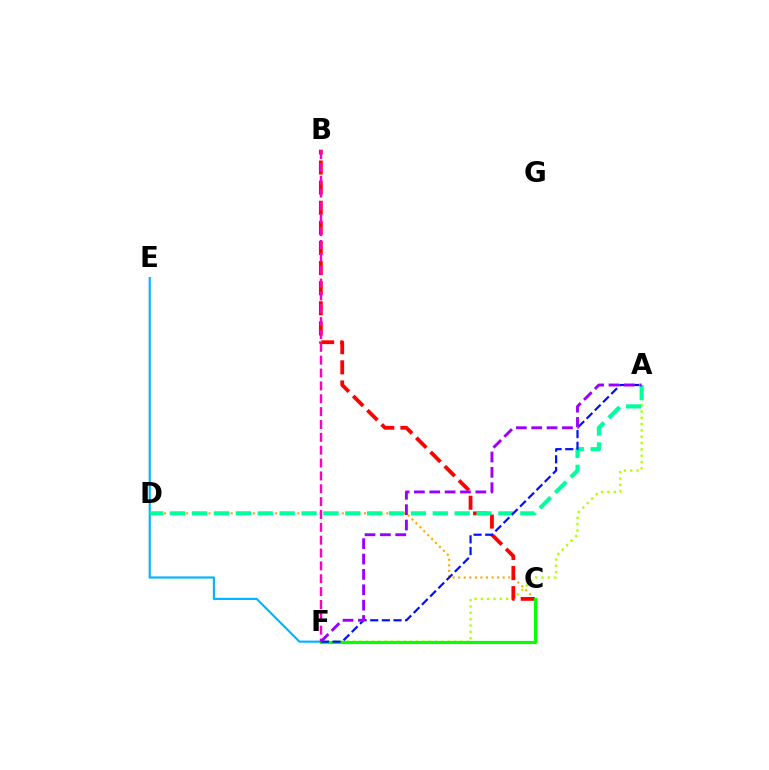{('E', 'F'): [{'color': '#00b5ff', 'line_style': 'solid', 'thickness': 1.54}], ('A', 'F'): [{'color': '#b3ff00', 'line_style': 'dotted', 'thickness': 1.72}, {'color': '#0010ff', 'line_style': 'dashed', 'thickness': 1.58}, {'color': '#9b00ff', 'line_style': 'dashed', 'thickness': 2.09}], ('C', 'D'): [{'color': '#ffa500', 'line_style': 'dotted', 'thickness': 1.51}], ('B', 'C'): [{'color': '#ff0000', 'line_style': 'dashed', 'thickness': 2.73}], ('C', 'F'): [{'color': '#08ff00', 'line_style': 'solid', 'thickness': 2.28}], ('A', 'D'): [{'color': '#00ff9d', 'line_style': 'dashed', 'thickness': 2.97}], ('B', 'F'): [{'color': '#ff00bd', 'line_style': 'dashed', 'thickness': 1.75}]}